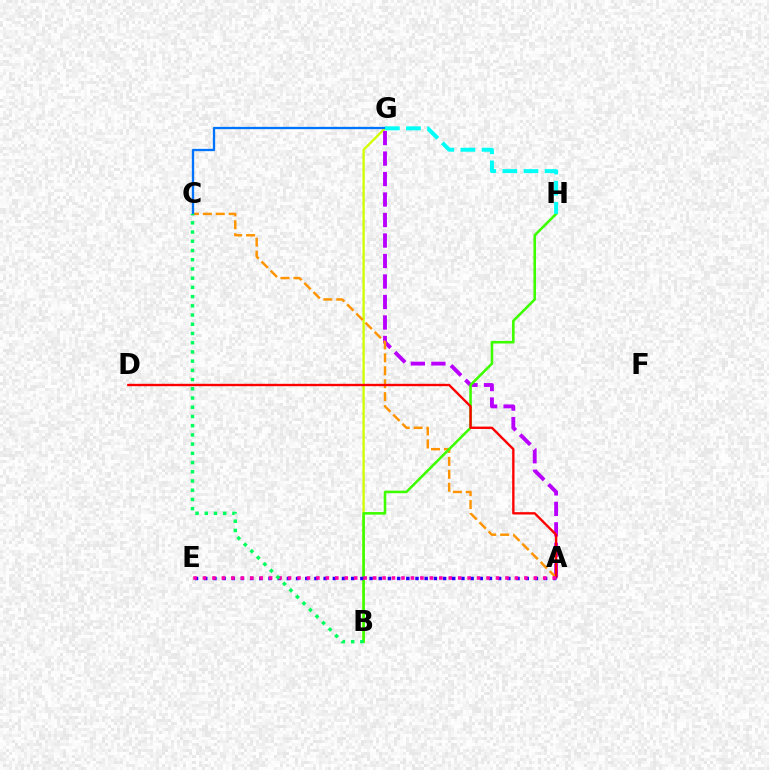{('B', 'G'): [{'color': '#d1ff00', 'line_style': 'solid', 'thickness': 1.68}], ('A', 'G'): [{'color': '#b900ff', 'line_style': 'dashed', 'thickness': 2.78}], ('A', 'C'): [{'color': '#ff9400', 'line_style': 'dashed', 'thickness': 1.76}], ('B', 'H'): [{'color': '#3dff00', 'line_style': 'solid', 'thickness': 1.86}], ('A', 'D'): [{'color': '#ff0000', 'line_style': 'solid', 'thickness': 1.7}], ('A', 'E'): [{'color': '#2500ff', 'line_style': 'dotted', 'thickness': 2.5}, {'color': '#ff00ac', 'line_style': 'dotted', 'thickness': 2.57}], ('C', 'G'): [{'color': '#0074ff', 'line_style': 'solid', 'thickness': 1.67}], ('B', 'C'): [{'color': '#00ff5c', 'line_style': 'dotted', 'thickness': 2.51}], ('G', 'H'): [{'color': '#00fff6', 'line_style': 'dashed', 'thickness': 2.87}]}